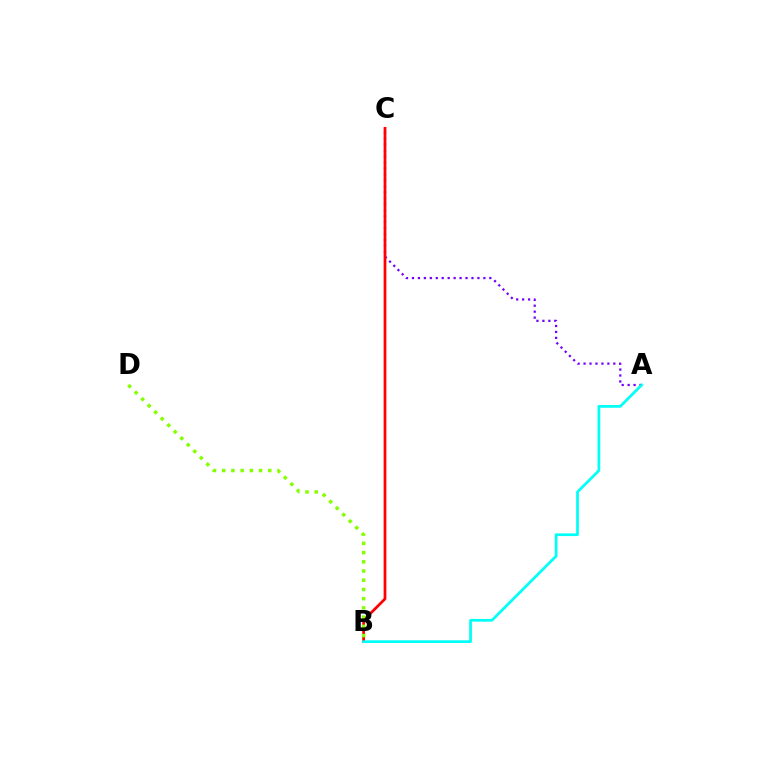{('A', 'C'): [{'color': '#7200ff', 'line_style': 'dotted', 'thickness': 1.62}], ('B', 'C'): [{'color': '#ff0000', 'line_style': 'solid', 'thickness': 1.97}], ('B', 'D'): [{'color': '#84ff00', 'line_style': 'dotted', 'thickness': 2.5}], ('A', 'B'): [{'color': '#00fff6', 'line_style': 'solid', 'thickness': 1.96}]}